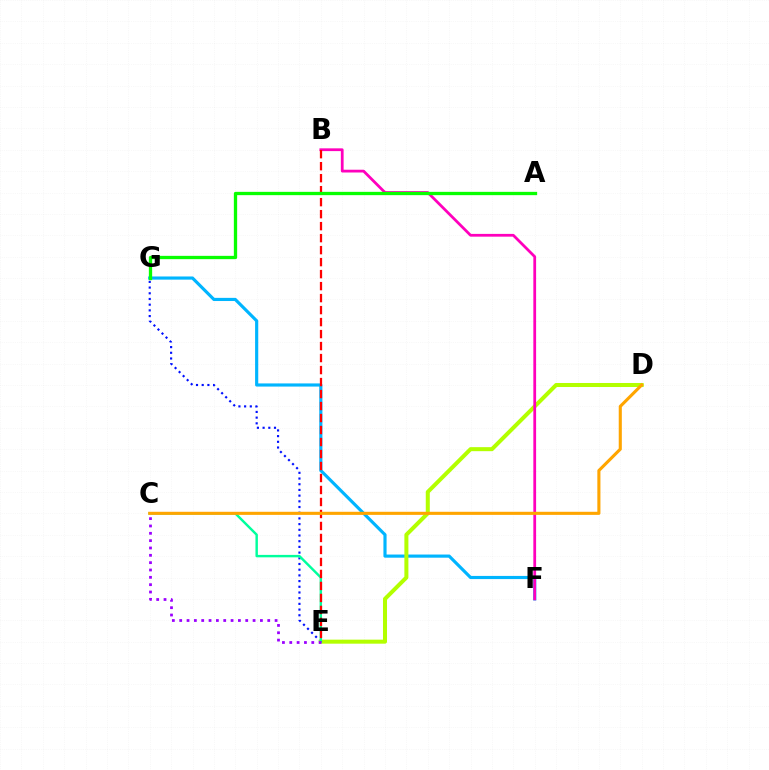{('E', 'G'): [{'color': '#0010ff', 'line_style': 'dotted', 'thickness': 1.55}], ('F', 'G'): [{'color': '#00b5ff', 'line_style': 'solid', 'thickness': 2.27}], ('D', 'E'): [{'color': '#b3ff00', 'line_style': 'solid', 'thickness': 2.89}], ('C', 'E'): [{'color': '#00ff9d', 'line_style': 'solid', 'thickness': 1.75}, {'color': '#9b00ff', 'line_style': 'dotted', 'thickness': 1.99}], ('B', 'F'): [{'color': '#ff00bd', 'line_style': 'solid', 'thickness': 1.99}], ('B', 'E'): [{'color': '#ff0000', 'line_style': 'dashed', 'thickness': 1.63}], ('A', 'G'): [{'color': '#08ff00', 'line_style': 'solid', 'thickness': 2.38}], ('C', 'D'): [{'color': '#ffa500', 'line_style': 'solid', 'thickness': 2.23}]}